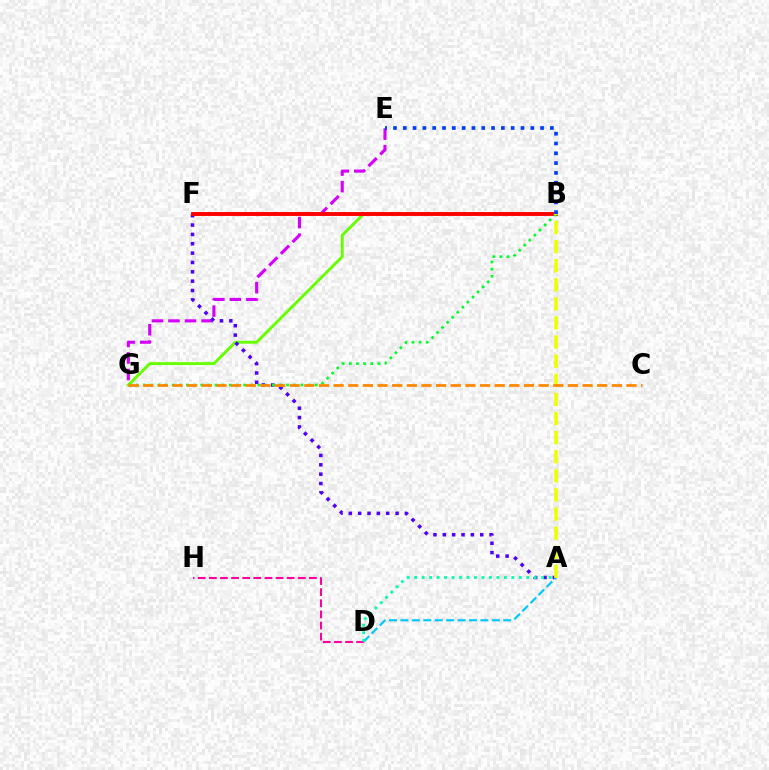{('B', 'G'): [{'color': '#66ff00', 'line_style': 'solid', 'thickness': 2.1}, {'color': '#00ff27', 'line_style': 'dotted', 'thickness': 1.94}], ('D', 'H'): [{'color': '#ff00a0', 'line_style': 'dashed', 'thickness': 1.51}], ('E', 'G'): [{'color': '#d600ff', 'line_style': 'dashed', 'thickness': 2.25}], ('A', 'F'): [{'color': '#4f00ff', 'line_style': 'dotted', 'thickness': 2.54}], ('B', 'F'): [{'color': '#ff0000', 'line_style': 'solid', 'thickness': 2.79}], ('A', 'D'): [{'color': '#00c7ff', 'line_style': 'dashed', 'thickness': 1.55}, {'color': '#00ffaf', 'line_style': 'dotted', 'thickness': 2.03}], ('B', 'E'): [{'color': '#003fff', 'line_style': 'dotted', 'thickness': 2.66}], ('A', 'B'): [{'color': '#eeff00', 'line_style': 'dashed', 'thickness': 2.6}], ('C', 'G'): [{'color': '#ff8800', 'line_style': 'dashed', 'thickness': 1.99}]}